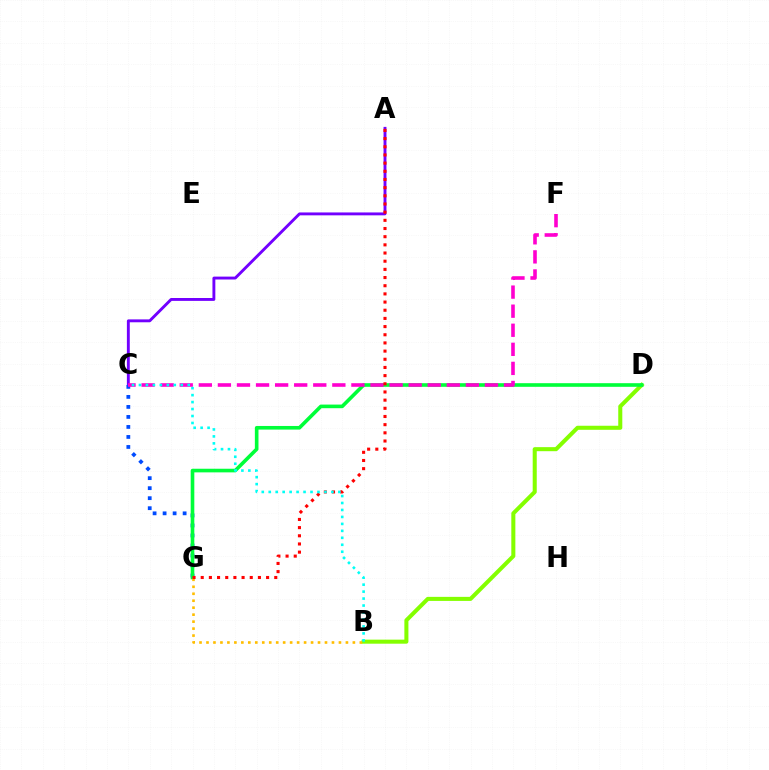{('B', 'D'): [{'color': '#84ff00', 'line_style': 'solid', 'thickness': 2.91}], ('A', 'C'): [{'color': '#7200ff', 'line_style': 'solid', 'thickness': 2.08}], ('C', 'G'): [{'color': '#004bff', 'line_style': 'dotted', 'thickness': 2.72}], ('D', 'G'): [{'color': '#00ff39', 'line_style': 'solid', 'thickness': 2.61}], ('C', 'F'): [{'color': '#ff00cf', 'line_style': 'dashed', 'thickness': 2.59}], ('B', 'G'): [{'color': '#ffbd00', 'line_style': 'dotted', 'thickness': 1.89}], ('A', 'G'): [{'color': '#ff0000', 'line_style': 'dotted', 'thickness': 2.22}], ('B', 'C'): [{'color': '#00fff6', 'line_style': 'dotted', 'thickness': 1.89}]}